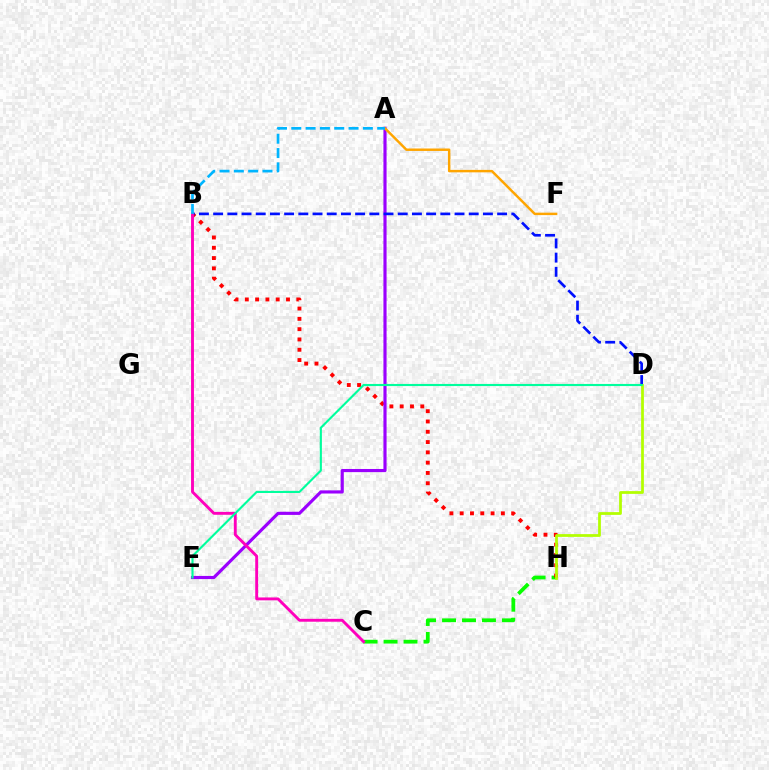{('C', 'H'): [{'color': '#08ff00', 'line_style': 'dashed', 'thickness': 2.71}], ('B', 'H'): [{'color': '#ff0000', 'line_style': 'dotted', 'thickness': 2.8}], ('A', 'E'): [{'color': '#9b00ff', 'line_style': 'solid', 'thickness': 2.27}], ('B', 'D'): [{'color': '#0010ff', 'line_style': 'dashed', 'thickness': 1.93}], ('B', 'C'): [{'color': '#ff00bd', 'line_style': 'solid', 'thickness': 2.08}], ('A', 'F'): [{'color': '#ffa500', 'line_style': 'solid', 'thickness': 1.76}], ('D', 'H'): [{'color': '#b3ff00', 'line_style': 'solid', 'thickness': 1.99}], ('D', 'E'): [{'color': '#00ff9d', 'line_style': 'solid', 'thickness': 1.53}], ('A', 'B'): [{'color': '#00b5ff', 'line_style': 'dashed', 'thickness': 1.95}]}